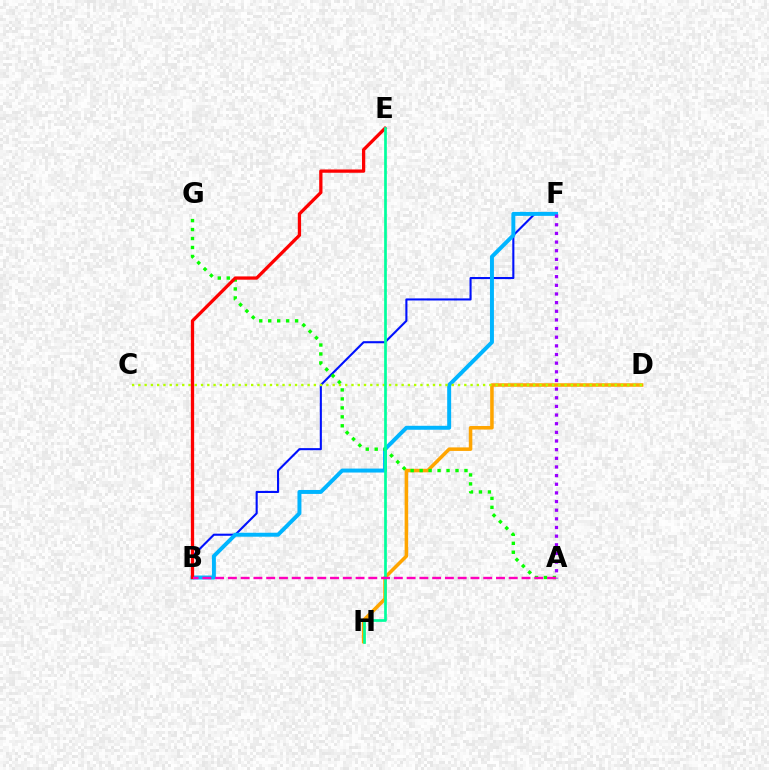{('D', 'H'): [{'color': '#ffa500', 'line_style': 'solid', 'thickness': 2.55}], ('B', 'F'): [{'color': '#0010ff', 'line_style': 'solid', 'thickness': 1.51}, {'color': '#00b5ff', 'line_style': 'solid', 'thickness': 2.85}], ('A', 'G'): [{'color': '#08ff00', 'line_style': 'dotted', 'thickness': 2.44}], ('C', 'D'): [{'color': '#b3ff00', 'line_style': 'dotted', 'thickness': 1.7}], ('B', 'E'): [{'color': '#ff0000', 'line_style': 'solid', 'thickness': 2.37}], ('E', 'H'): [{'color': '#00ff9d', 'line_style': 'solid', 'thickness': 1.94}], ('A', 'F'): [{'color': '#9b00ff', 'line_style': 'dotted', 'thickness': 2.35}], ('A', 'B'): [{'color': '#ff00bd', 'line_style': 'dashed', 'thickness': 1.73}]}